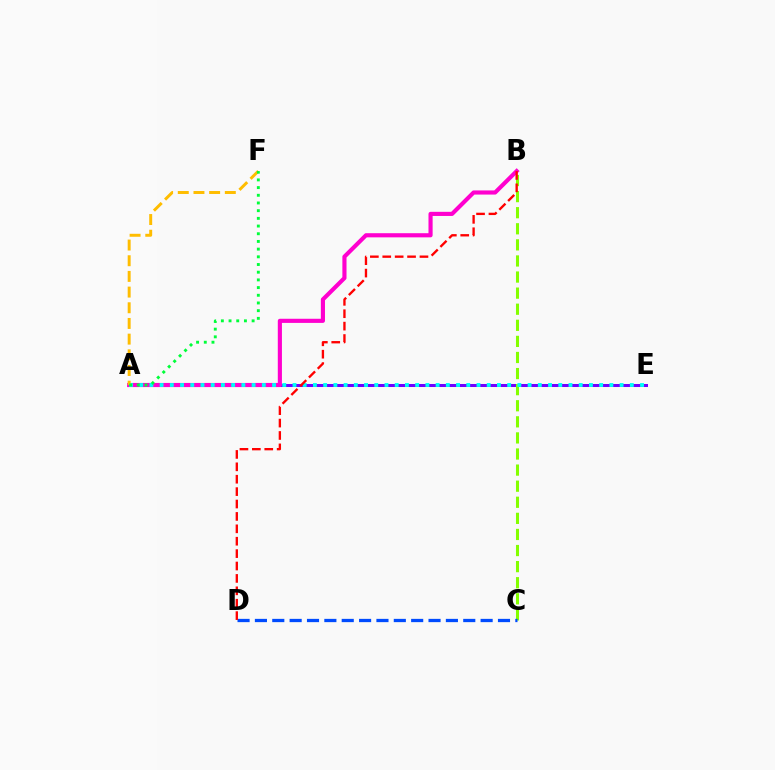{('A', 'E'): [{'color': '#7200ff', 'line_style': 'solid', 'thickness': 2.17}, {'color': '#00fff6', 'line_style': 'dotted', 'thickness': 2.78}], ('B', 'C'): [{'color': '#84ff00', 'line_style': 'dashed', 'thickness': 2.19}], ('A', 'B'): [{'color': '#ff00cf', 'line_style': 'solid', 'thickness': 2.98}], ('C', 'D'): [{'color': '#004bff', 'line_style': 'dashed', 'thickness': 2.36}], ('B', 'D'): [{'color': '#ff0000', 'line_style': 'dashed', 'thickness': 1.68}], ('A', 'F'): [{'color': '#ffbd00', 'line_style': 'dashed', 'thickness': 2.13}, {'color': '#00ff39', 'line_style': 'dotted', 'thickness': 2.09}]}